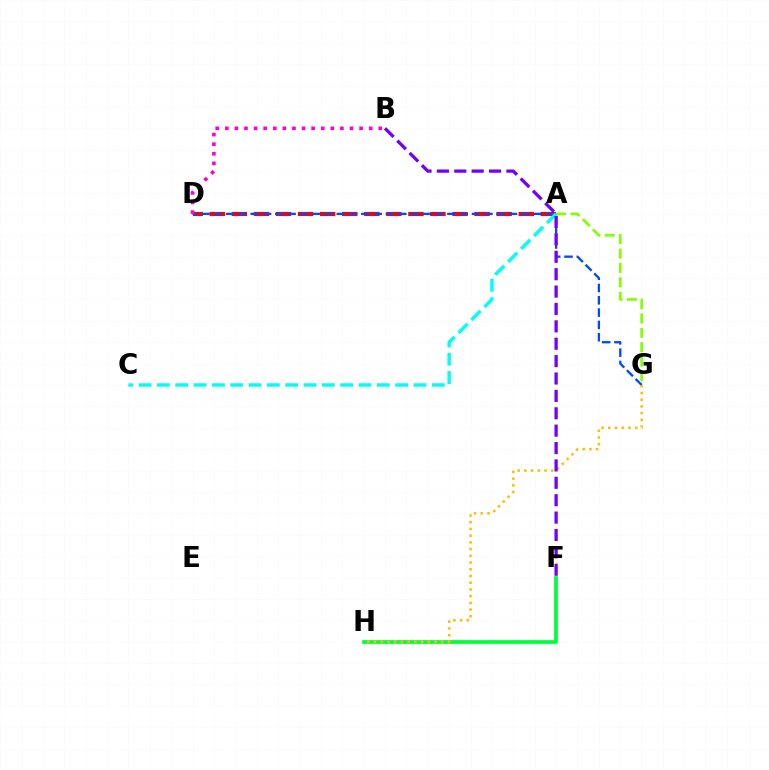{('A', 'D'): [{'color': '#ff0000', 'line_style': 'dashed', 'thickness': 3.0}], ('A', 'G'): [{'color': '#84ff00', 'line_style': 'dashed', 'thickness': 1.95}], ('D', 'G'): [{'color': '#004bff', 'line_style': 'dashed', 'thickness': 1.67}], ('A', 'C'): [{'color': '#00fff6', 'line_style': 'dashed', 'thickness': 2.49}], ('B', 'D'): [{'color': '#ff00cf', 'line_style': 'dotted', 'thickness': 2.61}], ('F', 'H'): [{'color': '#00ff39', 'line_style': 'solid', 'thickness': 2.69}], ('G', 'H'): [{'color': '#ffbd00', 'line_style': 'dotted', 'thickness': 1.82}], ('B', 'F'): [{'color': '#7200ff', 'line_style': 'dashed', 'thickness': 2.36}]}